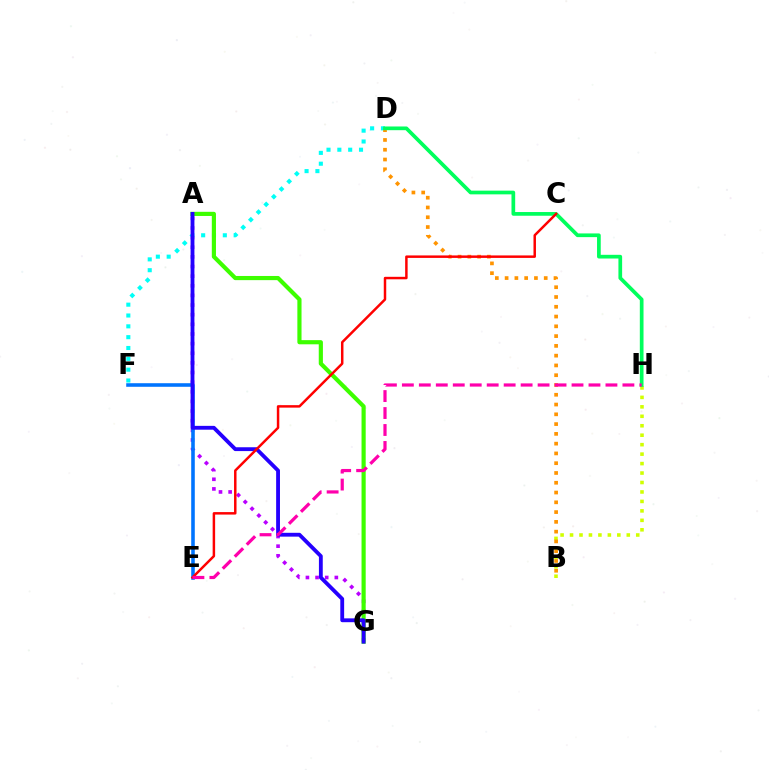{('B', 'H'): [{'color': '#d1ff00', 'line_style': 'dotted', 'thickness': 2.57}], ('A', 'G'): [{'color': '#b900ff', 'line_style': 'dotted', 'thickness': 2.62}, {'color': '#3dff00', 'line_style': 'solid', 'thickness': 3.0}, {'color': '#2500ff', 'line_style': 'solid', 'thickness': 2.76}], ('D', 'F'): [{'color': '#00fff6', 'line_style': 'dotted', 'thickness': 2.94}], ('B', 'D'): [{'color': '#ff9400', 'line_style': 'dotted', 'thickness': 2.66}], ('D', 'H'): [{'color': '#00ff5c', 'line_style': 'solid', 'thickness': 2.67}], ('E', 'F'): [{'color': '#0074ff', 'line_style': 'solid', 'thickness': 2.58}], ('C', 'E'): [{'color': '#ff0000', 'line_style': 'solid', 'thickness': 1.79}], ('E', 'H'): [{'color': '#ff00ac', 'line_style': 'dashed', 'thickness': 2.3}]}